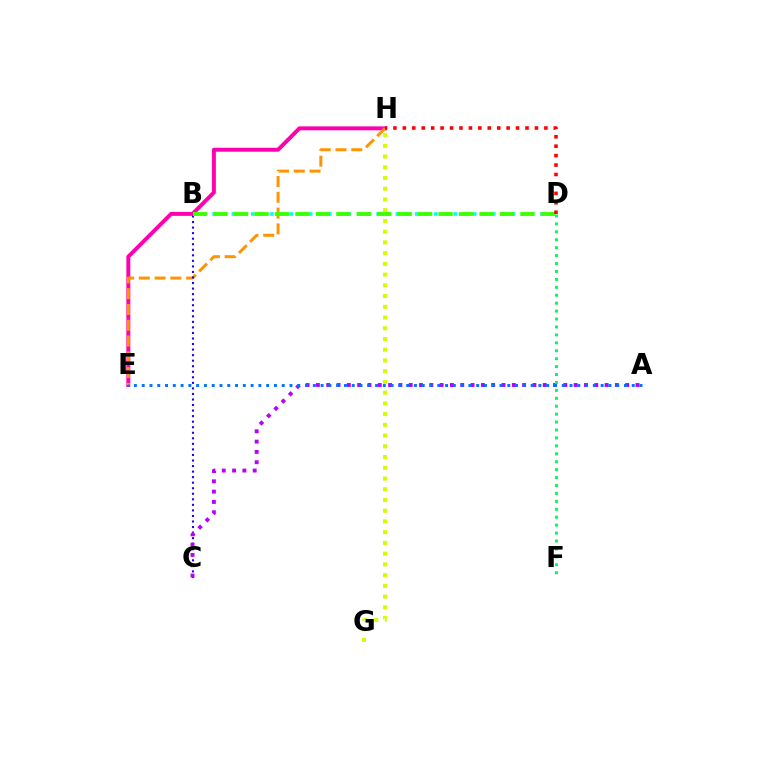{('E', 'H'): [{'color': '#ff00ac', 'line_style': 'solid', 'thickness': 2.83}, {'color': '#ff9400', 'line_style': 'dashed', 'thickness': 2.14}], ('B', 'D'): [{'color': '#00fff6', 'line_style': 'dotted', 'thickness': 2.62}, {'color': '#3dff00', 'line_style': 'dashed', 'thickness': 2.78}], ('B', 'C'): [{'color': '#2500ff', 'line_style': 'dotted', 'thickness': 1.51}], ('A', 'C'): [{'color': '#b900ff', 'line_style': 'dotted', 'thickness': 2.8}], ('G', 'H'): [{'color': '#d1ff00', 'line_style': 'dotted', 'thickness': 2.92}], ('A', 'E'): [{'color': '#0074ff', 'line_style': 'dotted', 'thickness': 2.11}], ('D', 'F'): [{'color': '#00ff5c', 'line_style': 'dotted', 'thickness': 2.15}], ('D', 'H'): [{'color': '#ff0000', 'line_style': 'dotted', 'thickness': 2.56}]}